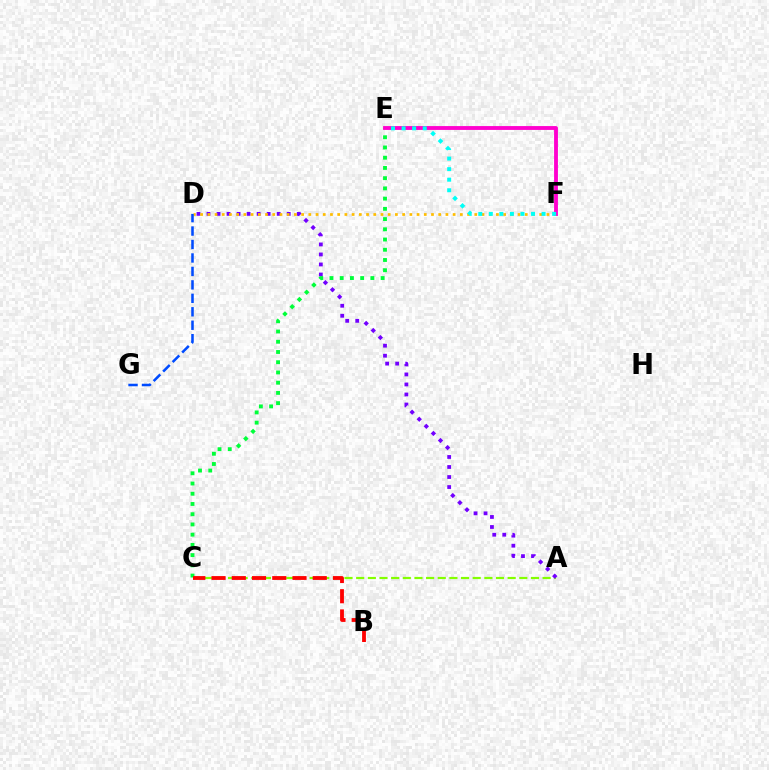{('A', 'C'): [{'color': '#84ff00', 'line_style': 'dashed', 'thickness': 1.58}], ('A', 'D'): [{'color': '#7200ff', 'line_style': 'dotted', 'thickness': 2.72}], ('D', 'F'): [{'color': '#ffbd00', 'line_style': 'dotted', 'thickness': 1.96}], ('C', 'E'): [{'color': '#00ff39', 'line_style': 'dotted', 'thickness': 2.78}], ('D', 'G'): [{'color': '#004bff', 'line_style': 'dashed', 'thickness': 1.83}], ('E', 'F'): [{'color': '#ff00cf', 'line_style': 'solid', 'thickness': 2.77}, {'color': '#00fff6', 'line_style': 'dotted', 'thickness': 2.87}], ('B', 'C'): [{'color': '#ff0000', 'line_style': 'dashed', 'thickness': 2.75}]}